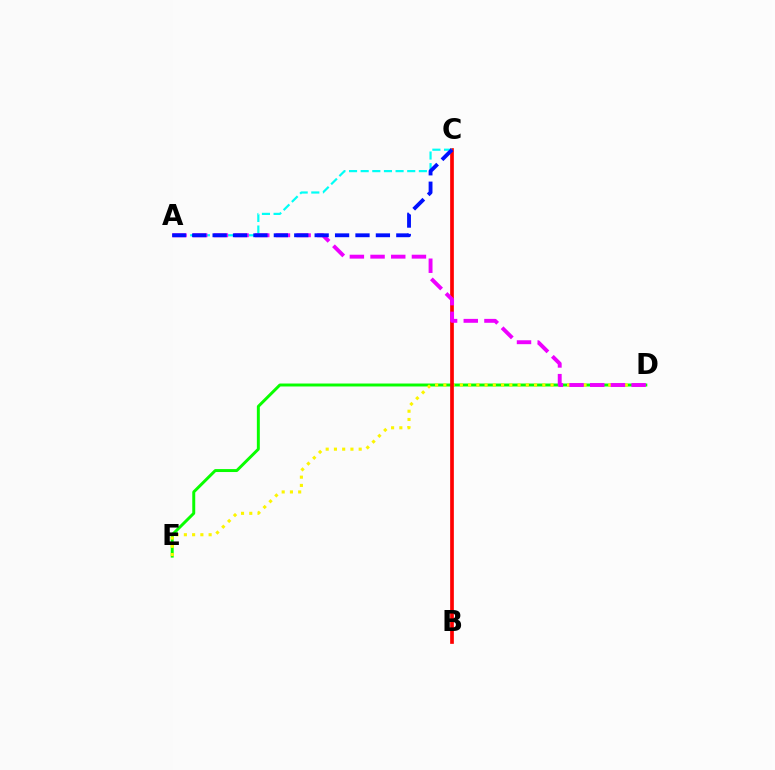{('D', 'E'): [{'color': '#08ff00', 'line_style': 'solid', 'thickness': 2.12}, {'color': '#fcf500', 'line_style': 'dotted', 'thickness': 2.24}], ('B', 'C'): [{'color': '#ff0000', 'line_style': 'solid', 'thickness': 2.66}], ('A', 'C'): [{'color': '#00fff6', 'line_style': 'dashed', 'thickness': 1.58}, {'color': '#0010ff', 'line_style': 'dashed', 'thickness': 2.77}], ('A', 'D'): [{'color': '#ee00ff', 'line_style': 'dashed', 'thickness': 2.81}]}